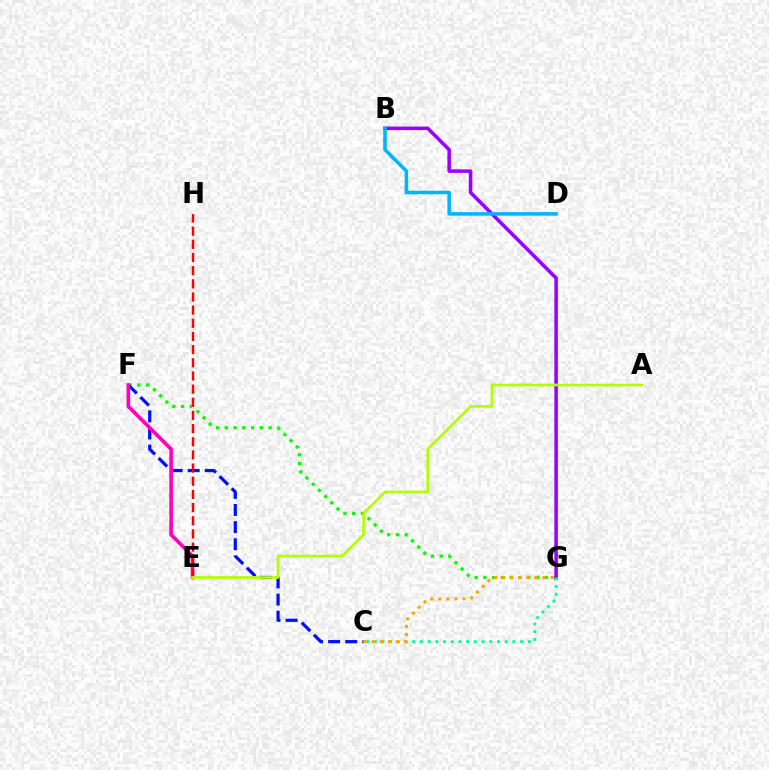{('F', 'G'): [{'color': '#08ff00', 'line_style': 'dotted', 'thickness': 2.38}], ('B', 'G'): [{'color': '#9b00ff', 'line_style': 'solid', 'thickness': 2.55}], ('C', 'F'): [{'color': '#0010ff', 'line_style': 'dashed', 'thickness': 2.33}], ('E', 'F'): [{'color': '#ff00bd', 'line_style': 'solid', 'thickness': 2.6}], ('E', 'H'): [{'color': '#ff0000', 'line_style': 'dashed', 'thickness': 1.79}], ('C', 'G'): [{'color': '#00ff9d', 'line_style': 'dotted', 'thickness': 2.09}, {'color': '#ffa500', 'line_style': 'dotted', 'thickness': 2.19}], ('B', 'D'): [{'color': '#00b5ff', 'line_style': 'solid', 'thickness': 2.55}], ('A', 'E'): [{'color': '#b3ff00', 'line_style': 'solid', 'thickness': 1.95}]}